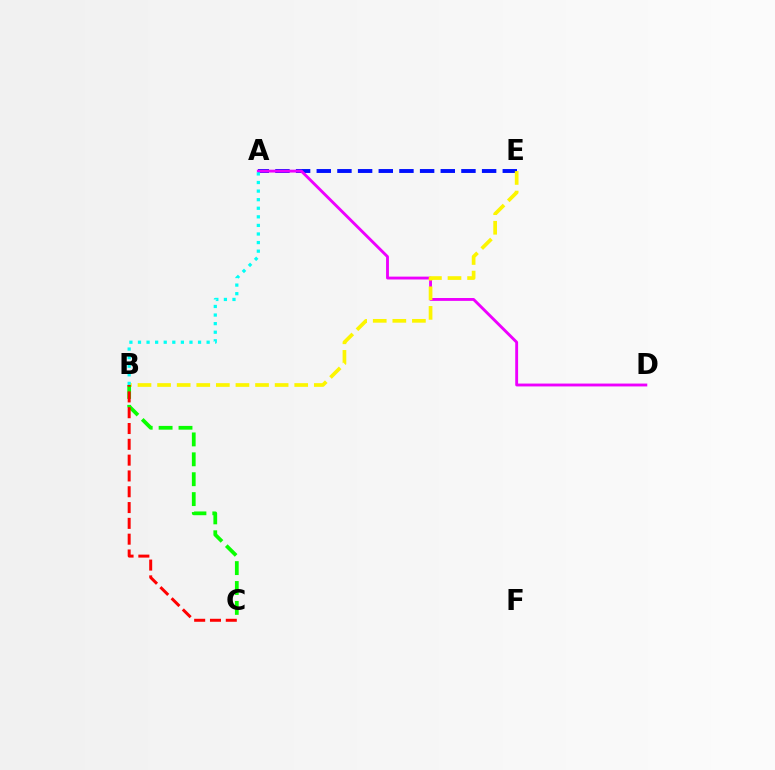{('A', 'E'): [{'color': '#0010ff', 'line_style': 'dashed', 'thickness': 2.81}], ('A', 'D'): [{'color': '#ee00ff', 'line_style': 'solid', 'thickness': 2.07}], ('B', 'E'): [{'color': '#fcf500', 'line_style': 'dashed', 'thickness': 2.66}], ('B', 'C'): [{'color': '#08ff00', 'line_style': 'dashed', 'thickness': 2.7}, {'color': '#ff0000', 'line_style': 'dashed', 'thickness': 2.15}], ('A', 'B'): [{'color': '#00fff6', 'line_style': 'dotted', 'thickness': 2.33}]}